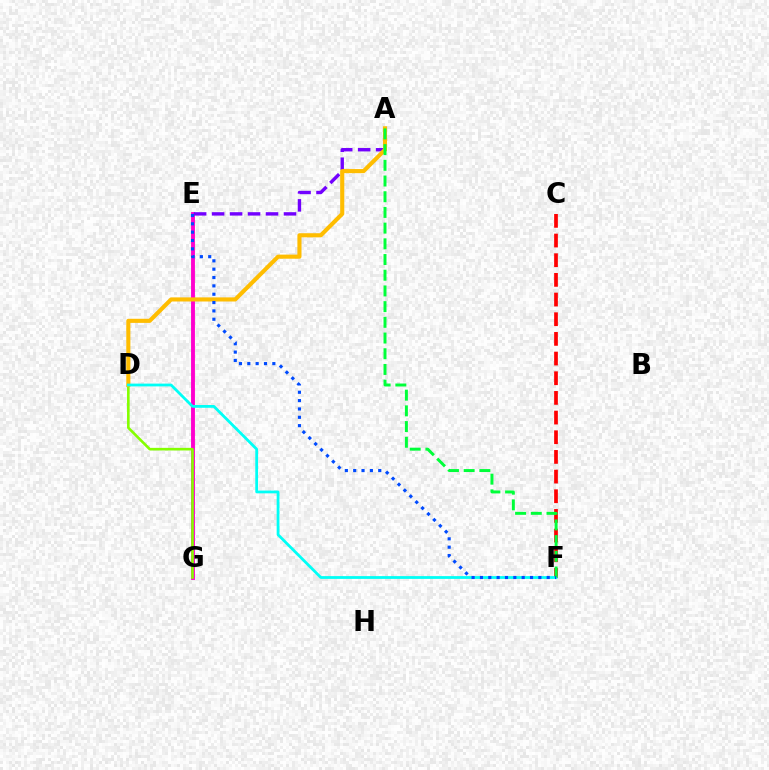{('C', 'F'): [{'color': '#ff0000', 'line_style': 'dashed', 'thickness': 2.67}], ('E', 'G'): [{'color': '#ff00cf', 'line_style': 'solid', 'thickness': 2.79}], ('D', 'G'): [{'color': '#84ff00', 'line_style': 'solid', 'thickness': 1.88}], ('A', 'E'): [{'color': '#7200ff', 'line_style': 'dashed', 'thickness': 2.44}], ('A', 'D'): [{'color': '#ffbd00', 'line_style': 'solid', 'thickness': 2.96}], ('D', 'F'): [{'color': '#00fff6', 'line_style': 'solid', 'thickness': 2.0}], ('A', 'F'): [{'color': '#00ff39', 'line_style': 'dashed', 'thickness': 2.13}], ('E', 'F'): [{'color': '#004bff', 'line_style': 'dotted', 'thickness': 2.27}]}